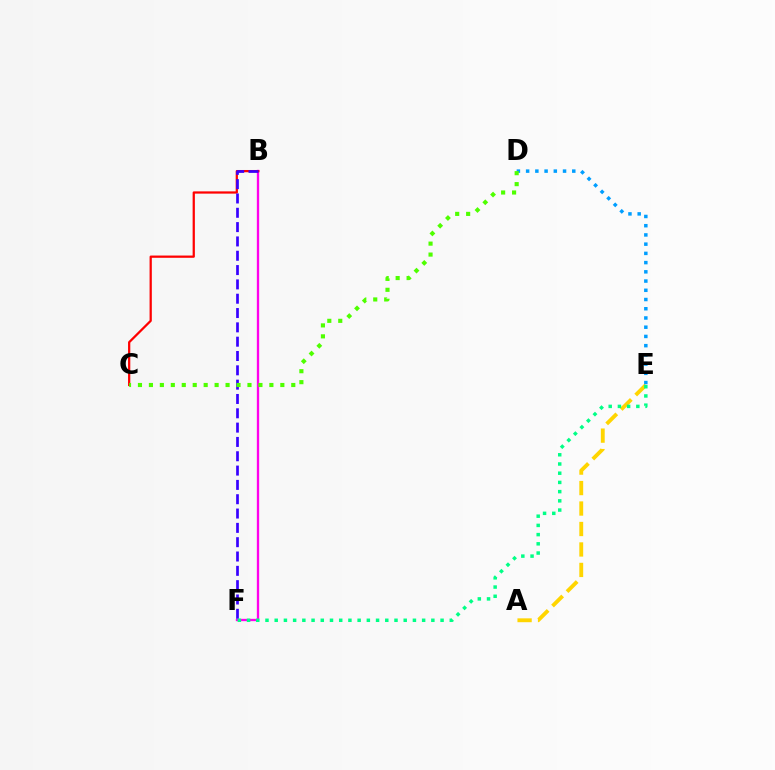{('A', 'E'): [{'color': '#ffd500', 'line_style': 'dashed', 'thickness': 2.78}], ('B', 'F'): [{'color': '#ff00ed', 'line_style': 'solid', 'thickness': 1.68}, {'color': '#3700ff', 'line_style': 'dashed', 'thickness': 1.95}], ('B', 'C'): [{'color': '#ff0000', 'line_style': 'solid', 'thickness': 1.62}], ('D', 'E'): [{'color': '#009eff', 'line_style': 'dotted', 'thickness': 2.51}], ('E', 'F'): [{'color': '#00ff86', 'line_style': 'dotted', 'thickness': 2.5}], ('C', 'D'): [{'color': '#4fff00', 'line_style': 'dotted', 'thickness': 2.98}]}